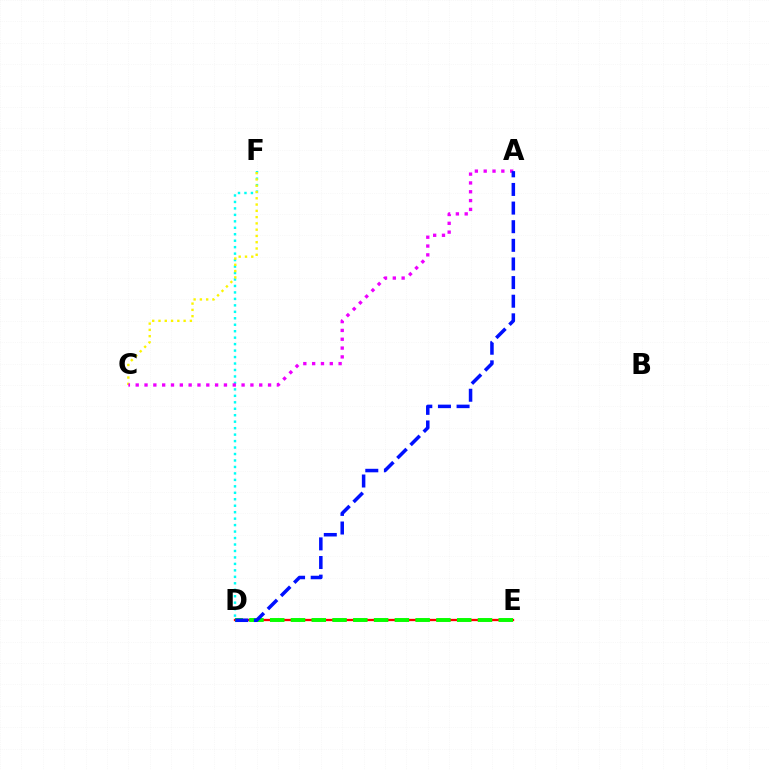{('D', 'F'): [{'color': '#00fff6', 'line_style': 'dotted', 'thickness': 1.76}], ('C', 'F'): [{'color': '#fcf500', 'line_style': 'dotted', 'thickness': 1.71}], ('D', 'E'): [{'color': '#ff0000', 'line_style': 'solid', 'thickness': 1.65}, {'color': '#08ff00', 'line_style': 'dashed', 'thickness': 2.82}], ('A', 'C'): [{'color': '#ee00ff', 'line_style': 'dotted', 'thickness': 2.4}], ('A', 'D'): [{'color': '#0010ff', 'line_style': 'dashed', 'thickness': 2.53}]}